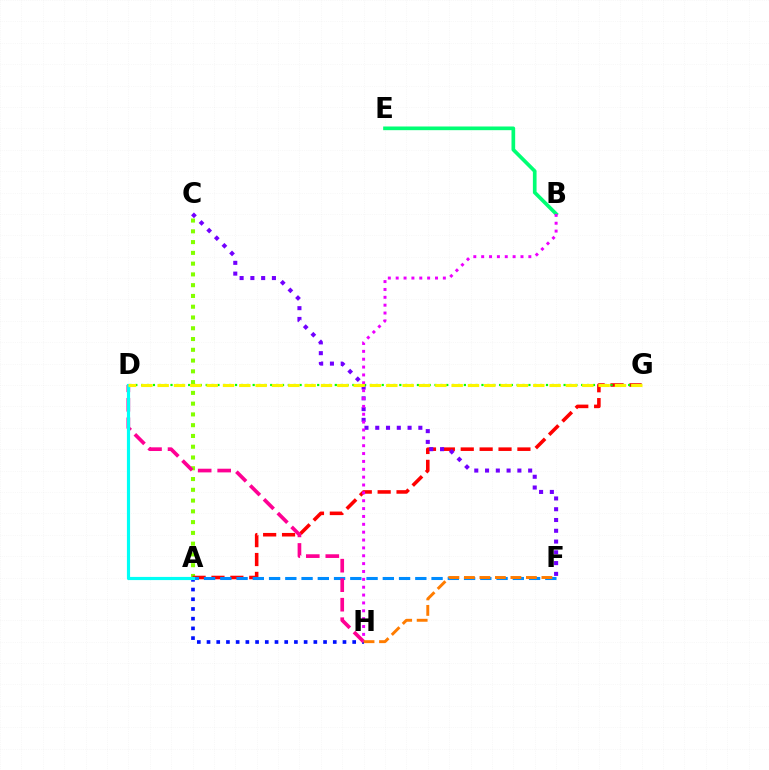{('A', 'C'): [{'color': '#84ff00', 'line_style': 'dotted', 'thickness': 2.93}], ('A', 'H'): [{'color': '#0010ff', 'line_style': 'dotted', 'thickness': 2.64}], ('A', 'G'): [{'color': '#ff0000', 'line_style': 'dashed', 'thickness': 2.57}], ('A', 'F'): [{'color': '#008cff', 'line_style': 'dashed', 'thickness': 2.21}], ('C', 'F'): [{'color': '#7200ff', 'line_style': 'dotted', 'thickness': 2.93}], ('D', 'H'): [{'color': '#ff0094', 'line_style': 'dashed', 'thickness': 2.65}], ('D', 'G'): [{'color': '#08ff00', 'line_style': 'dotted', 'thickness': 1.59}, {'color': '#fcf500', 'line_style': 'dashed', 'thickness': 2.22}], ('B', 'E'): [{'color': '#00ff74', 'line_style': 'solid', 'thickness': 2.65}], ('B', 'H'): [{'color': '#ee00ff', 'line_style': 'dotted', 'thickness': 2.14}], ('A', 'D'): [{'color': '#00fff6', 'line_style': 'solid', 'thickness': 2.28}], ('F', 'H'): [{'color': '#ff7c00', 'line_style': 'dashed', 'thickness': 2.11}]}